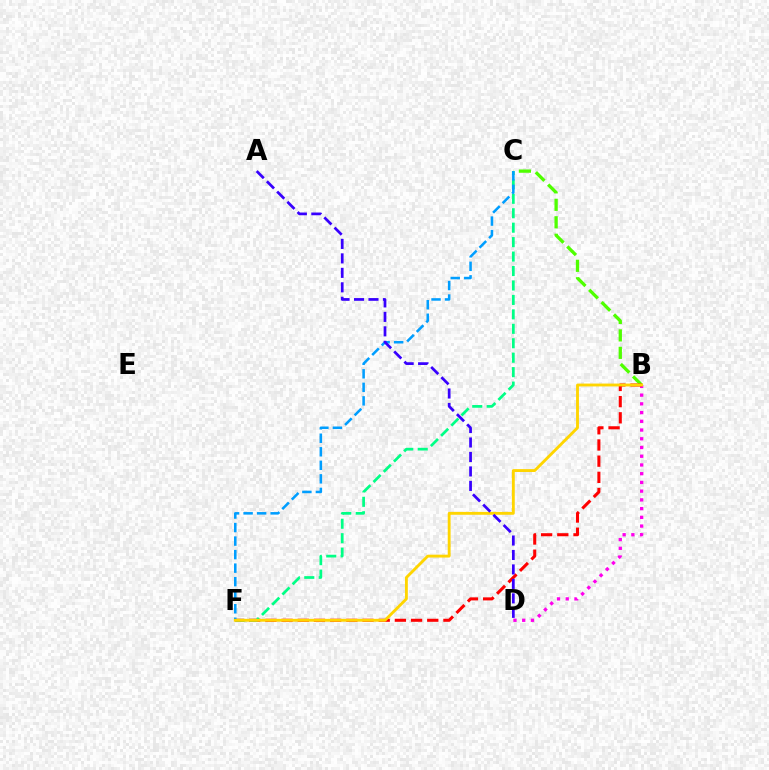{('B', 'C'): [{'color': '#4fff00', 'line_style': 'dashed', 'thickness': 2.37}], ('B', 'D'): [{'color': '#ff00ed', 'line_style': 'dotted', 'thickness': 2.37}], ('B', 'F'): [{'color': '#ff0000', 'line_style': 'dashed', 'thickness': 2.2}, {'color': '#ffd500', 'line_style': 'solid', 'thickness': 2.06}], ('C', 'F'): [{'color': '#00ff86', 'line_style': 'dashed', 'thickness': 1.96}, {'color': '#009eff', 'line_style': 'dashed', 'thickness': 1.84}], ('A', 'D'): [{'color': '#3700ff', 'line_style': 'dashed', 'thickness': 1.97}]}